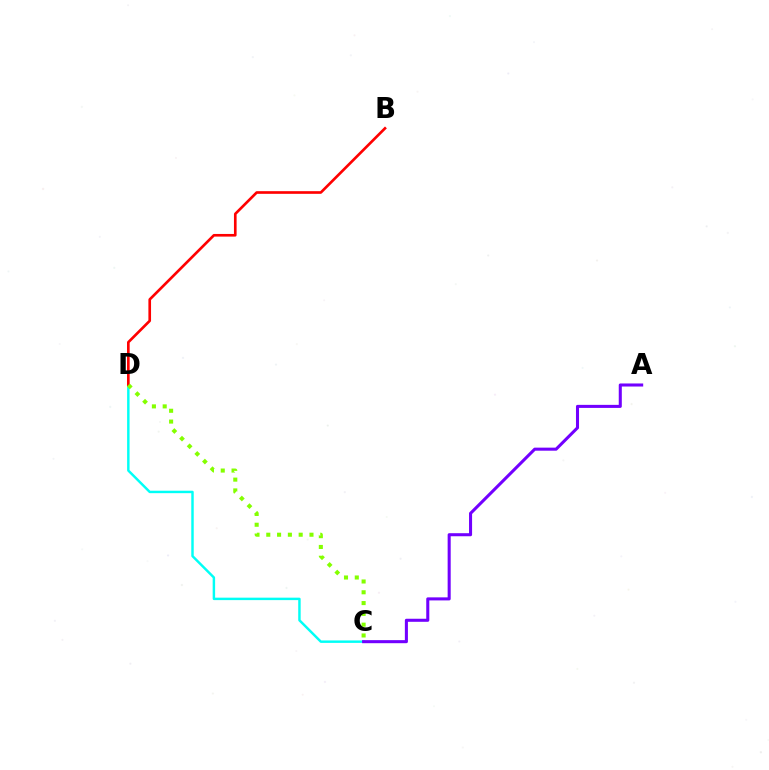{('C', 'D'): [{'color': '#00fff6', 'line_style': 'solid', 'thickness': 1.76}, {'color': '#84ff00', 'line_style': 'dotted', 'thickness': 2.93}], ('A', 'C'): [{'color': '#7200ff', 'line_style': 'solid', 'thickness': 2.2}], ('B', 'D'): [{'color': '#ff0000', 'line_style': 'solid', 'thickness': 1.91}]}